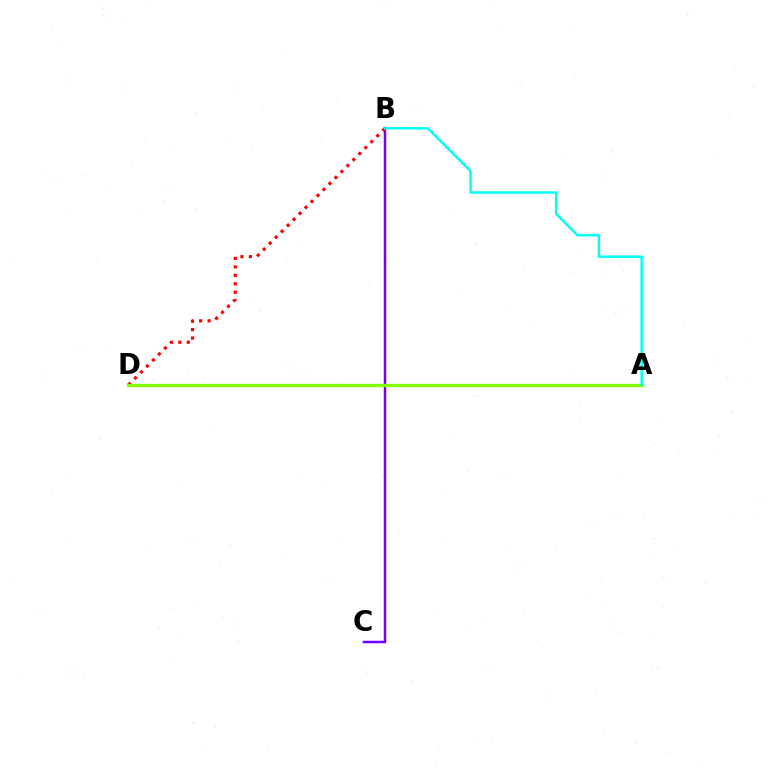{('B', 'C'): [{'color': '#7200ff', 'line_style': 'solid', 'thickness': 1.8}], ('B', 'D'): [{'color': '#ff0000', 'line_style': 'dotted', 'thickness': 2.3}], ('A', 'D'): [{'color': '#84ff00', 'line_style': 'solid', 'thickness': 2.42}], ('A', 'B'): [{'color': '#00fff6', 'line_style': 'solid', 'thickness': 1.77}]}